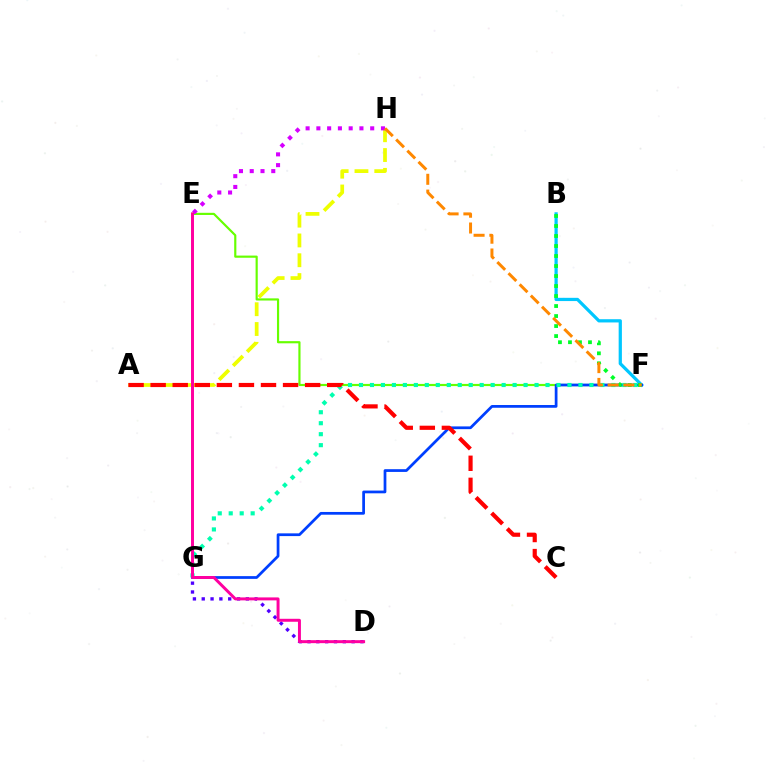{('E', 'F'): [{'color': '#66ff00', 'line_style': 'solid', 'thickness': 1.56}], ('A', 'H'): [{'color': '#eeff00', 'line_style': 'dashed', 'thickness': 2.69}], ('D', 'G'): [{'color': '#4f00ff', 'line_style': 'dotted', 'thickness': 2.4}], ('B', 'F'): [{'color': '#00c7ff', 'line_style': 'solid', 'thickness': 2.33}, {'color': '#00ff27', 'line_style': 'dotted', 'thickness': 2.72}], ('F', 'G'): [{'color': '#003fff', 'line_style': 'solid', 'thickness': 1.97}, {'color': '#00ffaf', 'line_style': 'dotted', 'thickness': 2.98}], ('E', 'H'): [{'color': '#d600ff', 'line_style': 'dotted', 'thickness': 2.92}], ('A', 'C'): [{'color': '#ff0000', 'line_style': 'dashed', 'thickness': 3.0}], ('F', 'H'): [{'color': '#ff8800', 'line_style': 'dashed', 'thickness': 2.15}], ('D', 'E'): [{'color': '#ff00a0', 'line_style': 'solid', 'thickness': 2.14}]}